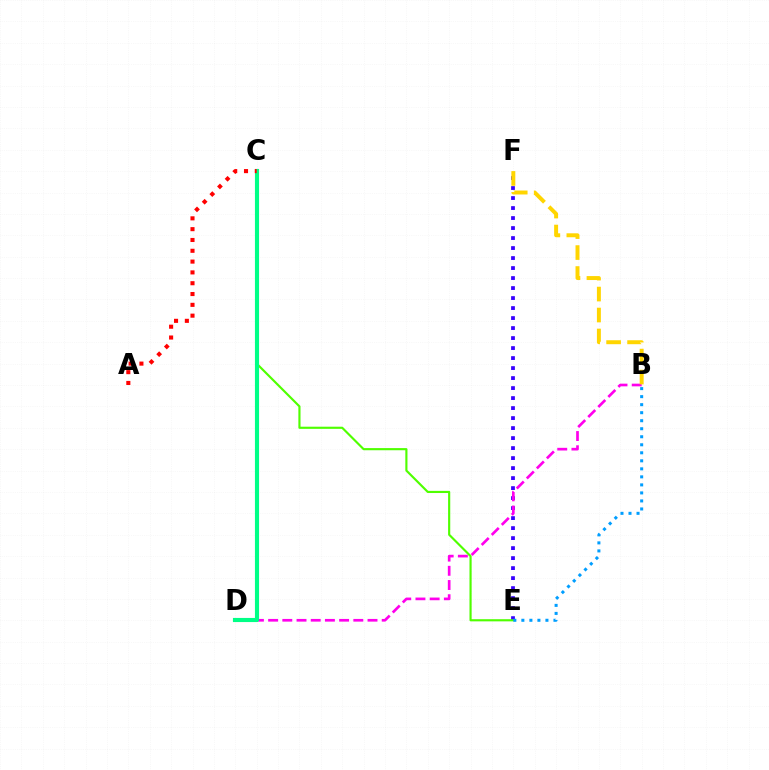{('E', 'F'): [{'color': '#3700ff', 'line_style': 'dotted', 'thickness': 2.72}], ('B', 'D'): [{'color': '#ff00ed', 'line_style': 'dashed', 'thickness': 1.93}], ('C', 'E'): [{'color': '#4fff00', 'line_style': 'solid', 'thickness': 1.55}], ('B', 'E'): [{'color': '#009eff', 'line_style': 'dotted', 'thickness': 2.18}], ('C', 'D'): [{'color': '#00ff86', 'line_style': 'solid', 'thickness': 2.97}], ('A', 'C'): [{'color': '#ff0000', 'line_style': 'dotted', 'thickness': 2.94}], ('B', 'F'): [{'color': '#ffd500', 'line_style': 'dashed', 'thickness': 2.85}]}